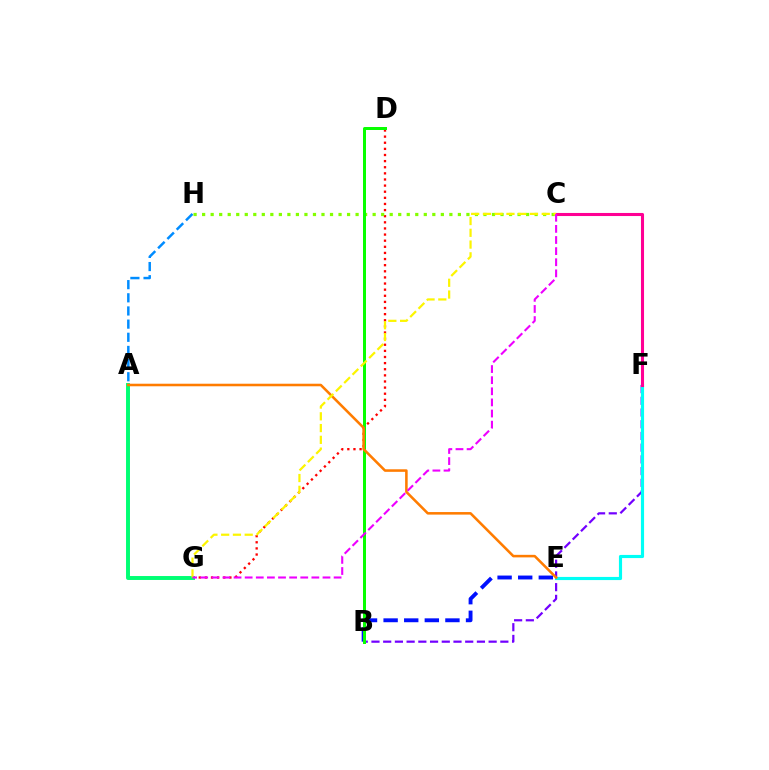{('D', 'G'): [{'color': '#ff0000', 'line_style': 'dotted', 'thickness': 1.66}], ('A', 'G'): [{'color': '#00ff74', 'line_style': 'solid', 'thickness': 2.84}], ('B', 'F'): [{'color': '#7200ff', 'line_style': 'dashed', 'thickness': 1.59}], ('B', 'E'): [{'color': '#0010ff', 'line_style': 'dashed', 'thickness': 2.8}], ('C', 'H'): [{'color': '#84ff00', 'line_style': 'dotted', 'thickness': 2.32}], ('E', 'F'): [{'color': '#00fff6', 'line_style': 'solid', 'thickness': 2.27}], ('B', 'D'): [{'color': '#08ff00', 'line_style': 'solid', 'thickness': 2.16}], ('A', 'H'): [{'color': '#008cff', 'line_style': 'dashed', 'thickness': 1.79}], ('C', 'F'): [{'color': '#ff0094', 'line_style': 'solid', 'thickness': 2.21}], ('A', 'E'): [{'color': '#ff7c00', 'line_style': 'solid', 'thickness': 1.84}], ('C', 'G'): [{'color': '#fcf500', 'line_style': 'dashed', 'thickness': 1.6}, {'color': '#ee00ff', 'line_style': 'dashed', 'thickness': 1.51}]}